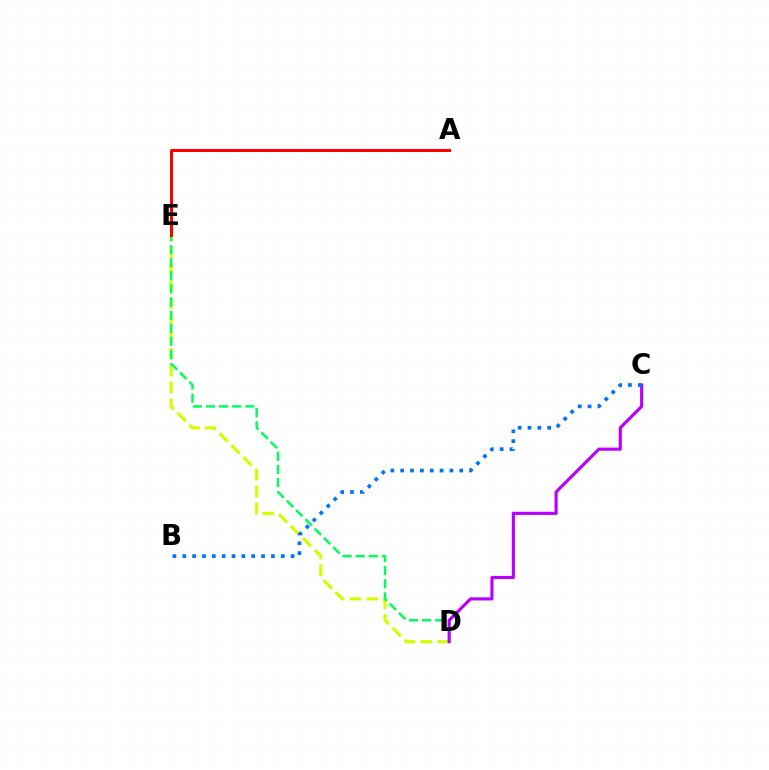{('D', 'E'): [{'color': '#d1ff00', 'line_style': 'dashed', 'thickness': 2.29}, {'color': '#00ff5c', 'line_style': 'dashed', 'thickness': 1.78}], ('C', 'D'): [{'color': '#b900ff', 'line_style': 'solid', 'thickness': 2.25}], ('B', 'C'): [{'color': '#0074ff', 'line_style': 'dotted', 'thickness': 2.68}], ('A', 'E'): [{'color': '#ff0000', 'line_style': 'solid', 'thickness': 2.17}]}